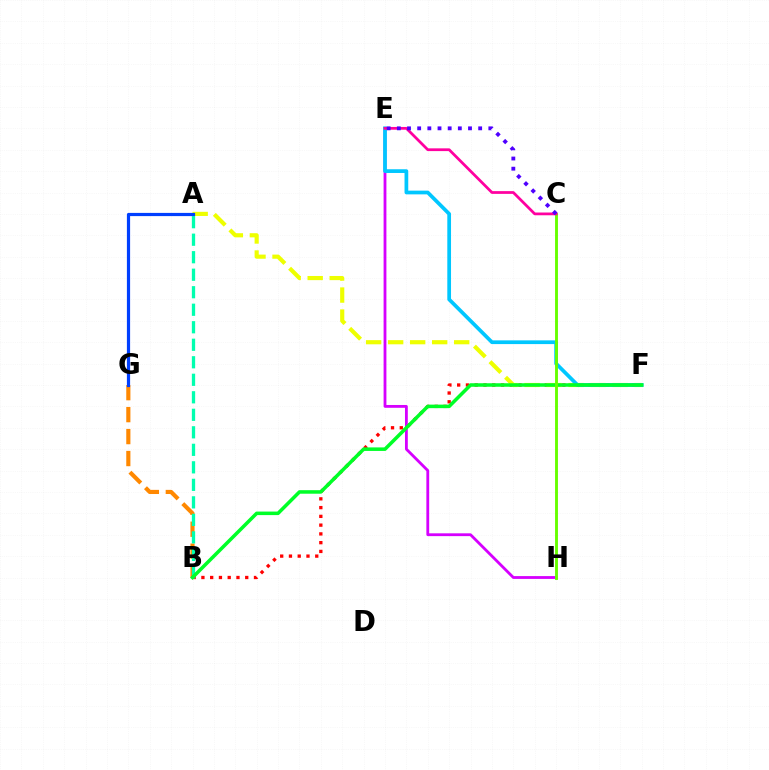{('B', 'F'): [{'color': '#ff0000', 'line_style': 'dotted', 'thickness': 2.38}, {'color': '#00ff27', 'line_style': 'solid', 'thickness': 2.54}], ('B', 'G'): [{'color': '#ff8800', 'line_style': 'dashed', 'thickness': 2.98}], ('A', 'F'): [{'color': '#eeff00', 'line_style': 'dashed', 'thickness': 2.99}], ('E', 'H'): [{'color': '#d600ff', 'line_style': 'solid', 'thickness': 2.03}], ('E', 'F'): [{'color': '#00c7ff', 'line_style': 'solid', 'thickness': 2.68}], ('A', 'B'): [{'color': '#00ffaf', 'line_style': 'dashed', 'thickness': 2.38}], ('A', 'G'): [{'color': '#003fff', 'line_style': 'solid', 'thickness': 2.3}], ('C', 'H'): [{'color': '#66ff00', 'line_style': 'solid', 'thickness': 2.08}], ('C', 'E'): [{'color': '#ff00a0', 'line_style': 'solid', 'thickness': 1.98}, {'color': '#4f00ff', 'line_style': 'dotted', 'thickness': 2.76}]}